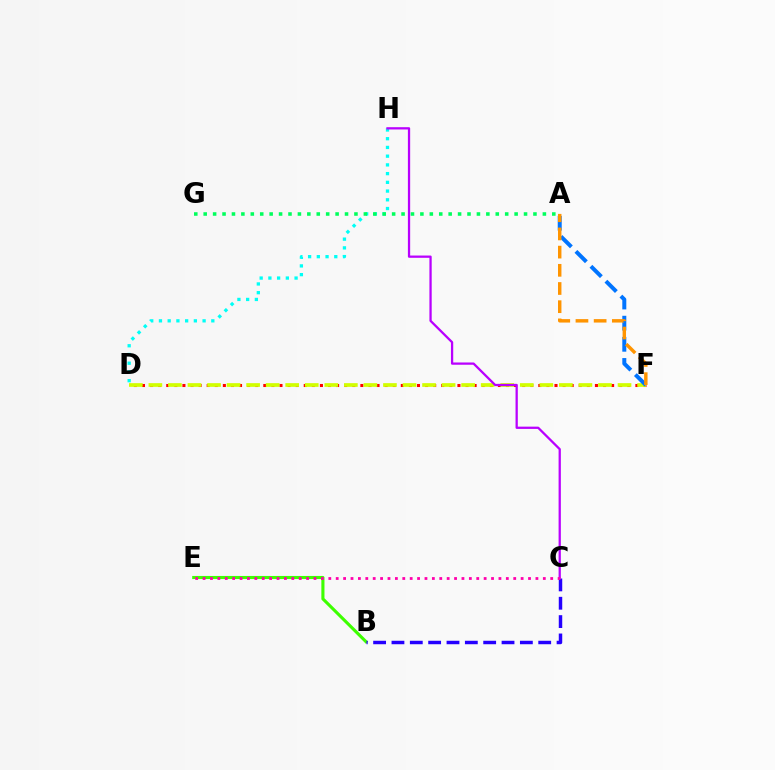{('D', 'F'): [{'color': '#ff0000', 'line_style': 'dotted', 'thickness': 2.2}, {'color': '#d1ff00', 'line_style': 'dashed', 'thickness': 2.66}], ('D', 'H'): [{'color': '#00fff6', 'line_style': 'dotted', 'thickness': 2.37}], ('B', 'E'): [{'color': '#3dff00', 'line_style': 'solid', 'thickness': 2.23}], ('A', 'G'): [{'color': '#00ff5c', 'line_style': 'dotted', 'thickness': 2.56}], ('B', 'C'): [{'color': '#2500ff', 'line_style': 'dashed', 'thickness': 2.49}], ('C', 'H'): [{'color': '#b900ff', 'line_style': 'solid', 'thickness': 1.64}], ('A', 'F'): [{'color': '#0074ff', 'line_style': 'dashed', 'thickness': 2.87}, {'color': '#ff9400', 'line_style': 'dashed', 'thickness': 2.47}], ('C', 'E'): [{'color': '#ff00ac', 'line_style': 'dotted', 'thickness': 2.01}]}